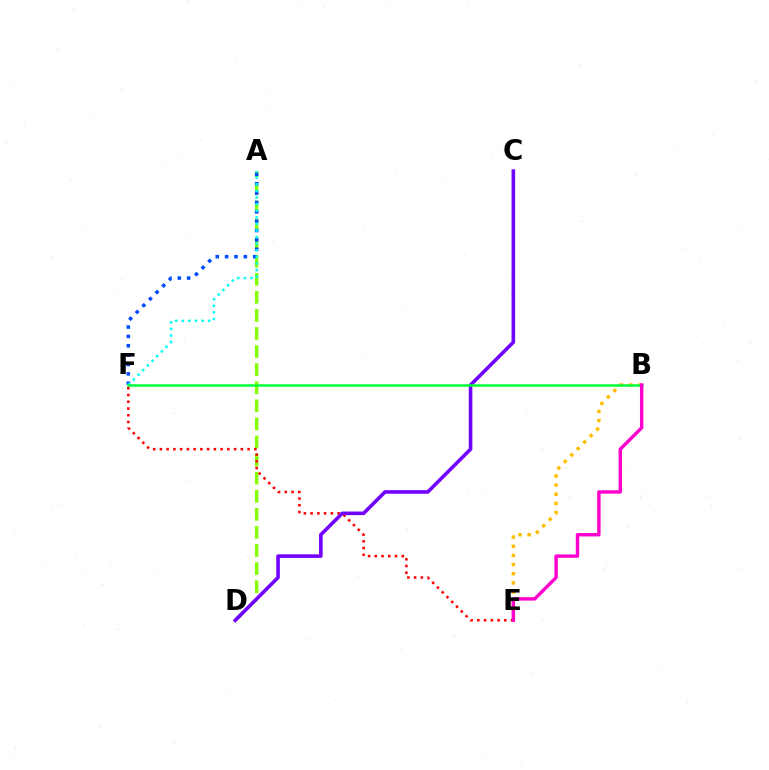{('B', 'E'): [{'color': '#ffbd00', 'line_style': 'dotted', 'thickness': 2.48}, {'color': '#ff00cf', 'line_style': 'solid', 'thickness': 2.46}], ('A', 'D'): [{'color': '#84ff00', 'line_style': 'dashed', 'thickness': 2.46}], ('E', 'F'): [{'color': '#ff0000', 'line_style': 'dotted', 'thickness': 1.83}], ('A', 'F'): [{'color': '#004bff', 'line_style': 'dotted', 'thickness': 2.54}, {'color': '#00fff6', 'line_style': 'dotted', 'thickness': 1.79}], ('C', 'D'): [{'color': '#7200ff', 'line_style': 'solid', 'thickness': 2.58}], ('B', 'F'): [{'color': '#00ff39', 'line_style': 'solid', 'thickness': 1.8}]}